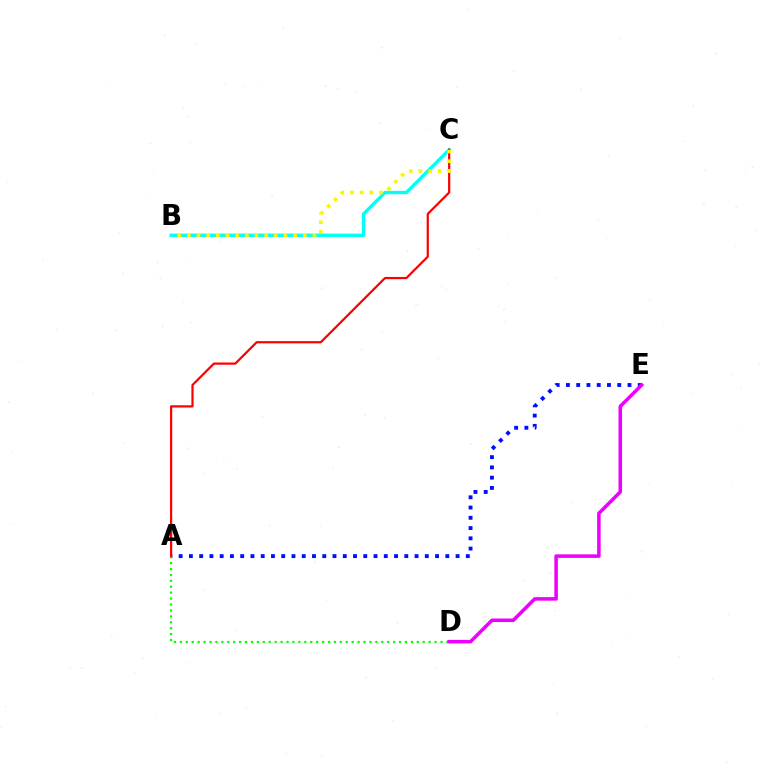{('A', 'E'): [{'color': '#0010ff', 'line_style': 'dotted', 'thickness': 2.79}], ('A', 'D'): [{'color': '#08ff00', 'line_style': 'dotted', 'thickness': 1.61}], ('B', 'C'): [{'color': '#00fff6', 'line_style': 'solid', 'thickness': 2.42}, {'color': '#fcf500', 'line_style': 'dotted', 'thickness': 2.63}], ('A', 'C'): [{'color': '#ff0000', 'line_style': 'solid', 'thickness': 1.6}], ('D', 'E'): [{'color': '#ee00ff', 'line_style': 'solid', 'thickness': 2.55}]}